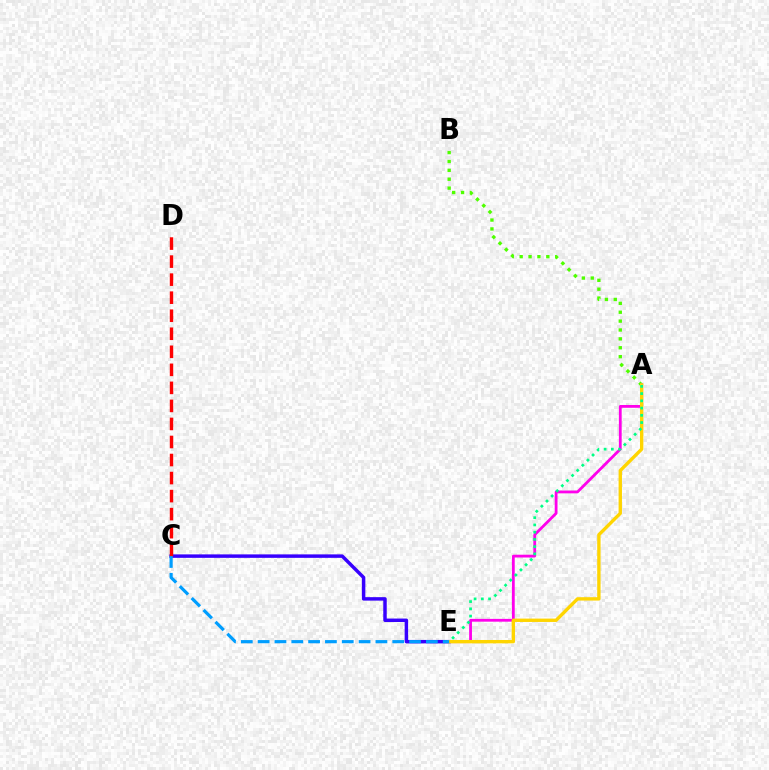{('A', 'B'): [{'color': '#4fff00', 'line_style': 'dotted', 'thickness': 2.41}], ('A', 'E'): [{'color': '#ff00ed', 'line_style': 'solid', 'thickness': 2.01}, {'color': '#ffd500', 'line_style': 'solid', 'thickness': 2.43}, {'color': '#00ff86', 'line_style': 'dotted', 'thickness': 1.97}], ('C', 'E'): [{'color': '#3700ff', 'line_style': 'solid', 'thickness': 2.49}, {'color': '#009eff', 'line_style': 'dashed', 'thickness': 2.29}], ('C', 'D'): [{'color': '#ff0000', 'line_style': 'dashed', 'thickness': 2.45}]}